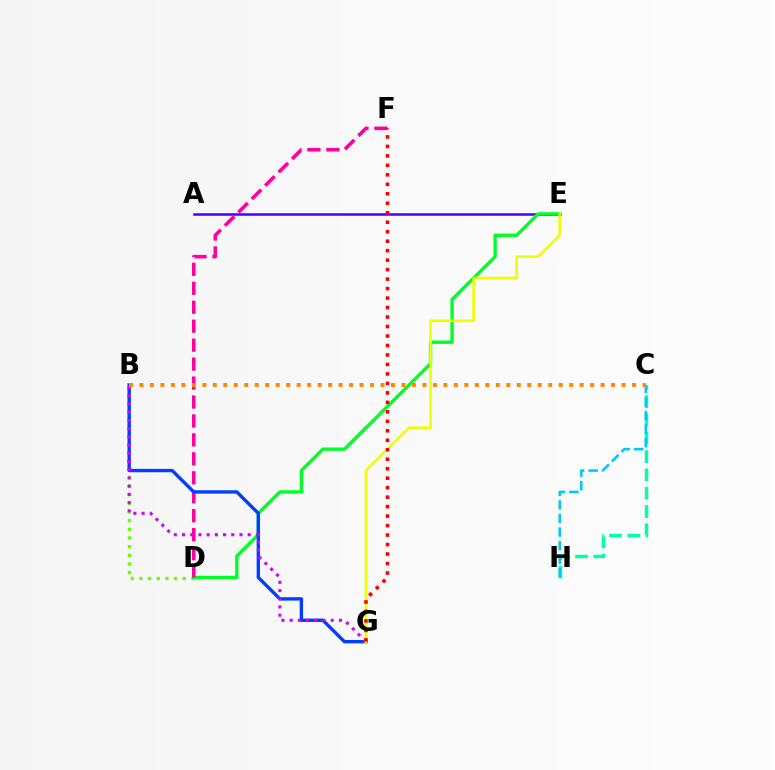{('B', 'D'): [{'color': '#66ff00', 'line_style': 'dotted', 'thickness': 2.35}], ('A', 'E'): [{'color': '#4f00ff', 'line_style': 'solid', 'thickness': 1.84}], ('D', 'E'): [{'color': '#00ff27', 'line_style': 'solid', 'thickness': 2.42}], ('D', 'F'): [{'color': '#ff00a0', 'line_style': 'dashed', 'thickness': 2.57}], ('B', 'G'): [{'color': '#003fff', 'line_style': 'solid', 'thickness': 2.44}, {'color': '#d600ff', 'line_style': 'dotted', 'thickness': 2.23}], ('C', 'H'): [{'color': '#00ffaf', 'line_style': 'dashed', 'thickness': 2.49}, {'color': '#00c7ff', 'line_style': 'dashed', 'thickness': 1.84}], ('E', 'G'): [{'color': '#eeff00', 'line_style': 'solid', 'thickness': 1.88}], ('F', 'G'): [{'color': '#ff0000', 'line_style': 'dotted', 'thickness': 2.58}], ('B', 'C'): [{'color': '#ff8800', 'line_style': 'dotted', 'thickness': 2.85}]}